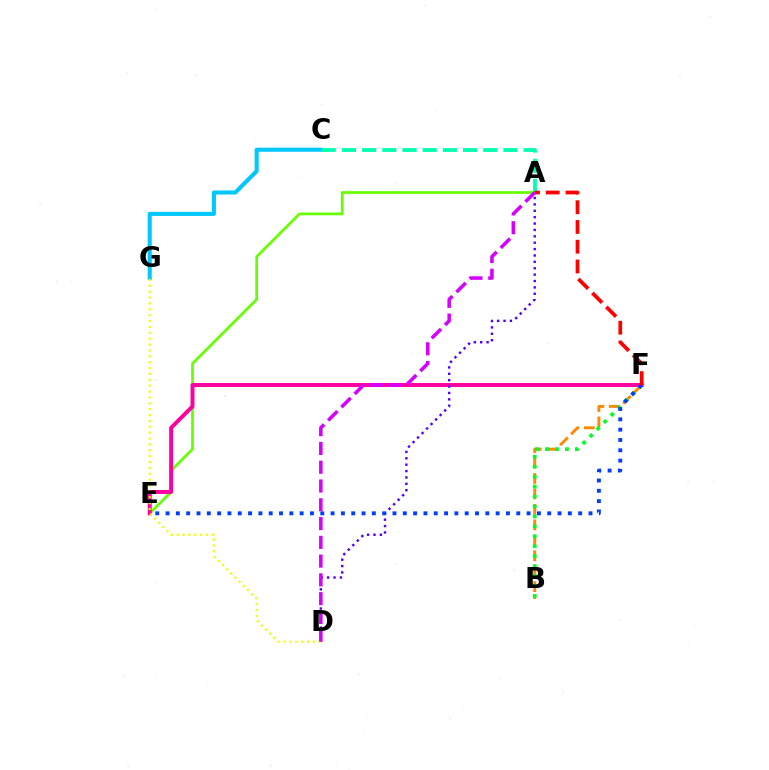{('C', 'G'): [{'color': '#00c7ff', 'line_style': 'solid', 'thickness': 2.92}], ('B', 'F'): [{'color': '#ff8800', 'line_style': 'dashed', 'thickness': 2.1}, {'color': '#00ff27', 'line_style': 'dotted', 'thickness': 2.7}], ('A', 'E'): [{'color': '#66ff00', 'line_style': 'solid', 'thickness': 1.96}], ('E', 'F'): [{'color': '#ff00a0', 'line_style': 'solid', 'thickness': 2.84}, {'color': '#003fff', 'line_style': 'dotted', 'thickness': 2.8}], ('A', 'D'): [{'color': '#4f00ff', 'line_style': 'dotted', 'thickness': 1.74}, {'color': '#d600ff', 'line_style': 'dashed', 'thickness': 2.55}], ('A', 'C'): [{'color': '#00ffaf', 'line_style': 'dashed', 'thickness': 2.74}], ('A', 'F'): [{'color': '#ff0000', 'line_style': 'dashed', 'thickness': 2.68}], ('D', 'G'): [{'color': '#eeff00', 'line_style': 'dotted', 'thickness': 1.6}]}